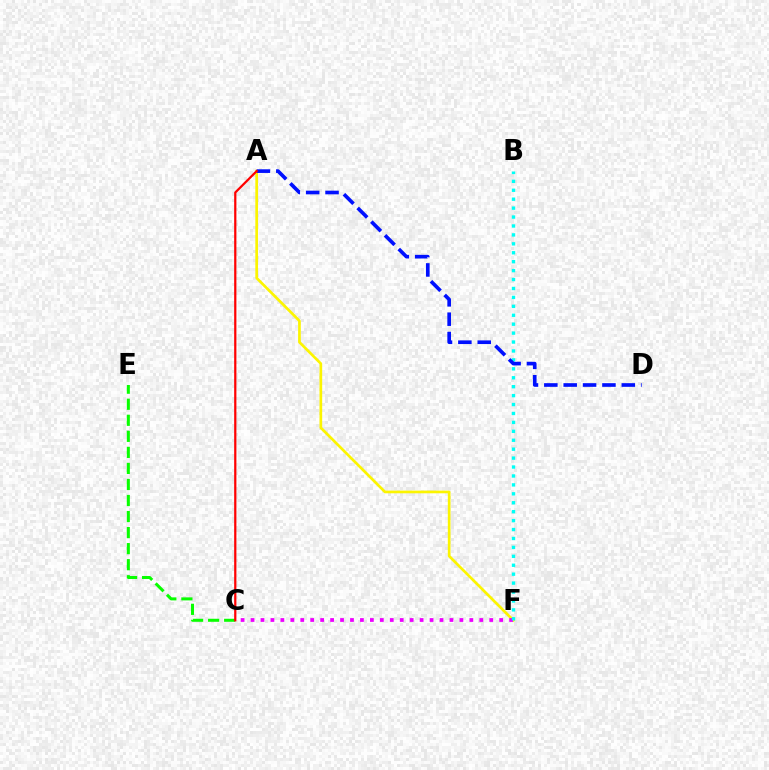{('A', 'F'): [{'color': '#fcf500', 'line_style': 'solid', 'thickness': 1.94}], ('C', 'E'): [{'color': '#08ff00', 'line_style': 'dashed', 'thickness': 2.18}], ('C', 'F'): [{'color': '#ee00ff', 'line_style': 'dotted', 'thickness': 2.7}], ('B', 'F'): [{'color': '#00fff6', 'line_style': 'dotted', 'thickness': 2.43}], ('A', 'D'): [{'color': '#0010ff', 'line_style': 'dashed', 'thickness': 2.63}], ('A', 'C'): [{'color': '#ff0000', 'line_style': 'solid', 'thickness': 1.61}]}